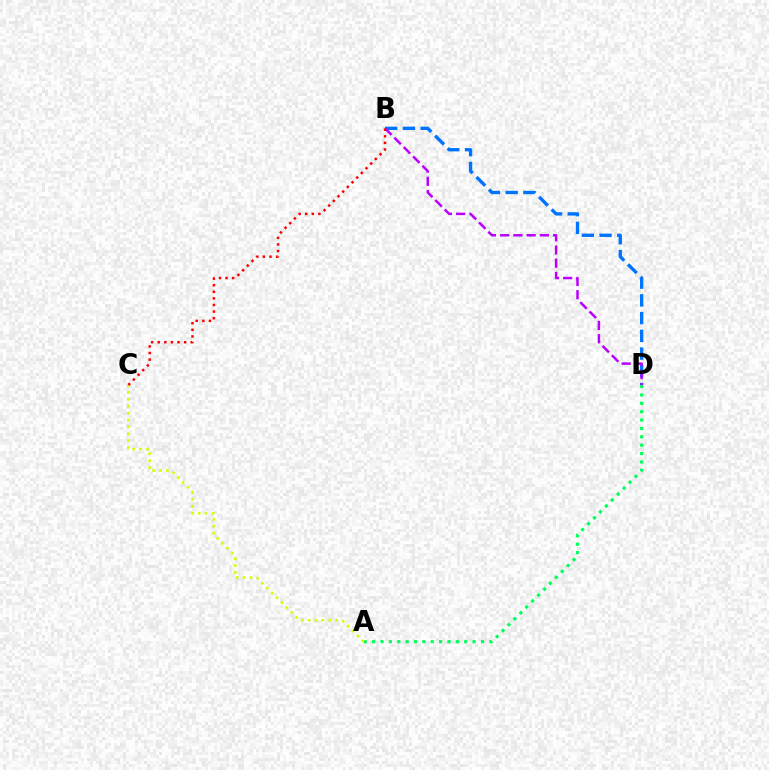{('A', 'D'): [{'color': '#00ff5c', 'line_style': 'dotted', 'thickness': 2.28}], ('B', 'D'): [{'color': '#0074ff', 'line_style': 'dashed', 'thickness': 2.41}, {'color': '#b900ff', 'line_style': 'dashed', 'thickness': 1.8}], ('A', 'C'): [{'color': '#d1ff00', 'line_style': 'dotted', 'thickness': 1.87}], ('B', 'C'): [{'color': '#ff0000', 'line_style': 'dotted', 'thickness': 1.79}]}